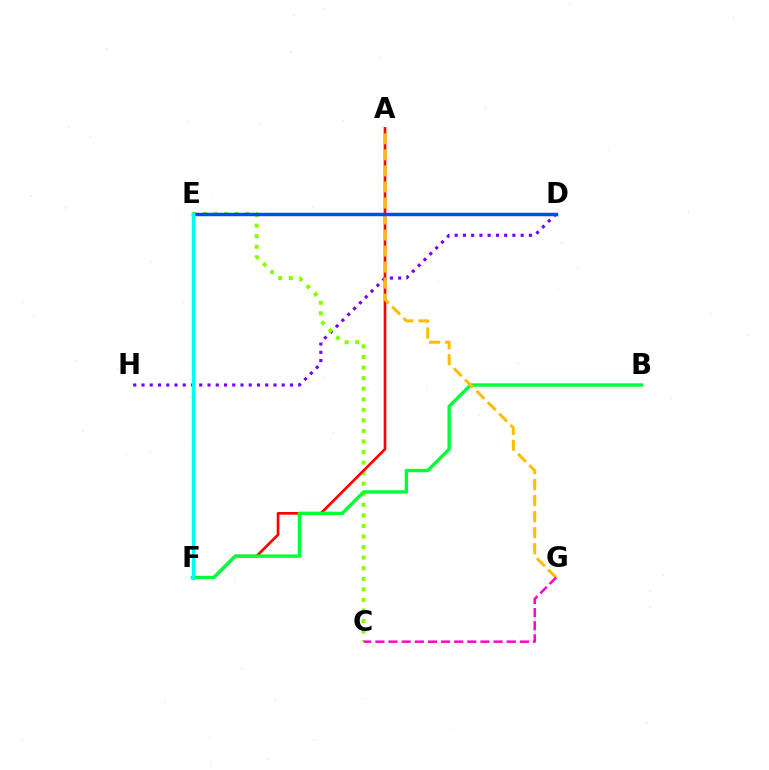{('D', 'H'): [{'color': '#7200ff', 'line_style': 'dotted', 'thickness': 2.24}], ('C', 'E'): [{'color': '#84ff00', 'line_style': 'dotted', 'thickness': 2.87}], ('A', 'F'): [{'color': '#ff0000', 'line_style': 'solid', 'thickness': 1.93}], ('B', 'F'): [{'color': '#00ff39', 'line_style': 'solid', 'thickness': 2.44}], ('A', 'G'): [{'color': '#ffbd00', 'line_style': 'dashed', 'thickness': 2.18}], ('D', 'E'): [{'color': '#004bff', 'line_style': 'solid', 'thickness': 2.49}], ('C', 'G'): [{'color': '#ff00cf', 'line_style': 'dashed', 'thickness': 1.78}], ('E', 'F'): [{'color': '#00fff6', 'line_style': 'solid', 'thickness': 2.46}]}